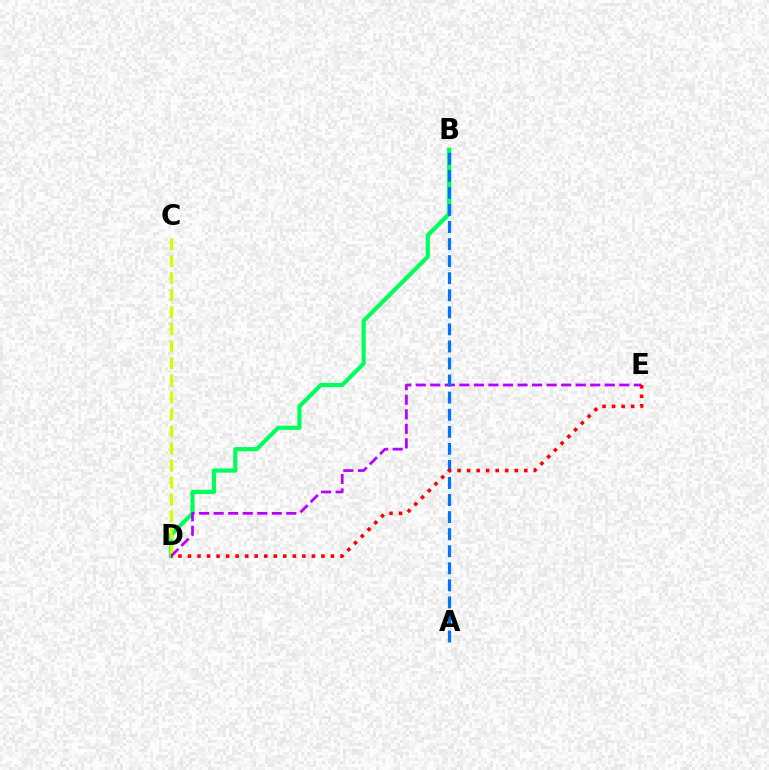{('B', 'D'): [{'color': '#00ff5c', 'line_style': 'solid', 'thickness': 3.0}], ('C', 'D'): [{'color': '#d1ff00', 'line_style': 'dashed', 'thickness': 2.31}], ('D', 'E'): [{'color': '#b900ff', 'line_style': 'dashed', 'thickness': 1.98}, {'color': '#ff0000', 'line_style': 'dotted', 'thickness': 2.59}], ('A', 'B'): [{'color': '#0074ff', 'line_style': 'dashed', 'thickness': 2.32}]}